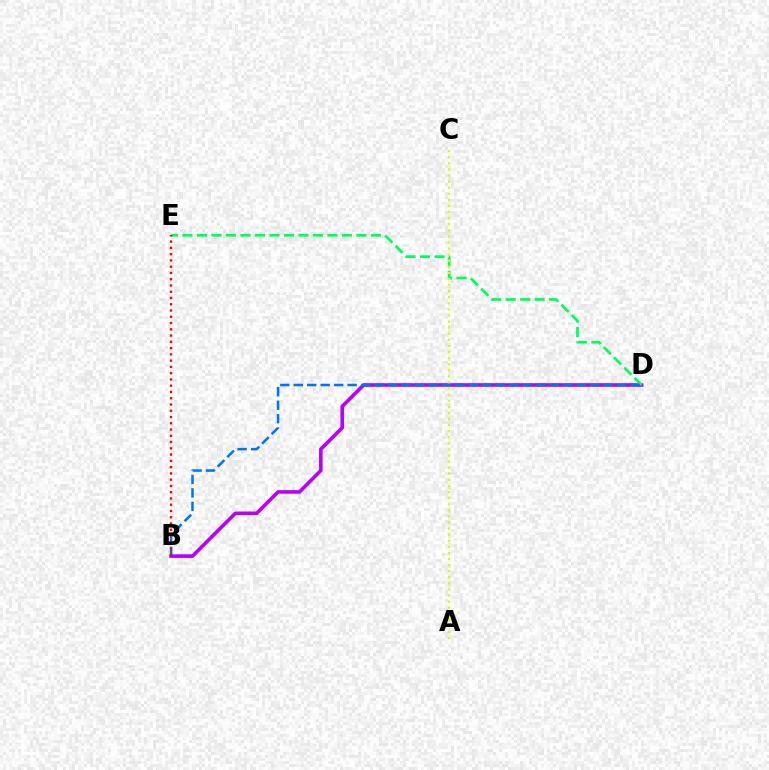{('B', 'D'): [{'color': '#b900ff', 'line_style': 'solid', 'thickness': 2.6}, {'color': '#0074ff', 'line_style': 'dashed', 'thickness': 1.83}], ('D', 'E'): [{'color': '#00ff5c', 'line_style': 'dashed', 'thickness': 1.97}], ('A', 'C'): [{'color': '#d1ff00', 'line_style': 'dotted', 'thickness': 1.65}], ('B', 'E'): [{'color': '#ff0000', 'line_style': 'dotted', 'thickness': 1.7}]}